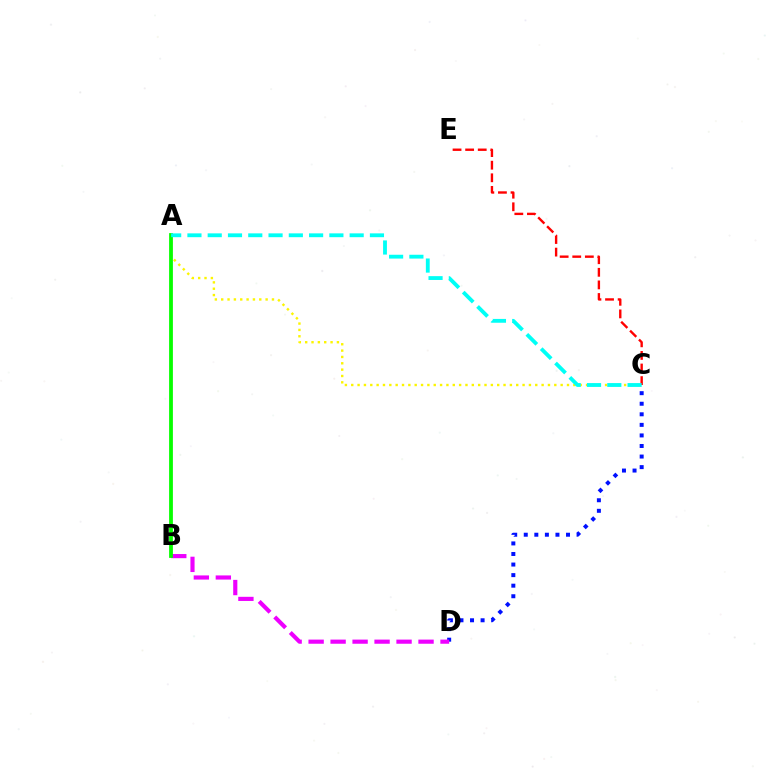{('A', 'C'): [{'color': '#fcf500', 'line_style': 'dotted', 'thickness': 1.72}, {'color': '#00fff6', 'line_style': 'dashed', 'thickness': 2.75}], ('C', 'D'): [{'color': '#0010ff', 'line_style': 'dotted', 'thickness': 2.87}], ('C', 'E'): [{'color': '#ff0000', 'line_style': 'dashed', 'thickness': 1.71}], ('B', 'D'): [{'color': '#ee00ff', 'line_style': 'dashed', 'thickness': 2.99}], ('A', 'B'): [{'color': '#08ff00', 'line_style': 'solid', 'thickness': 2.73}]}